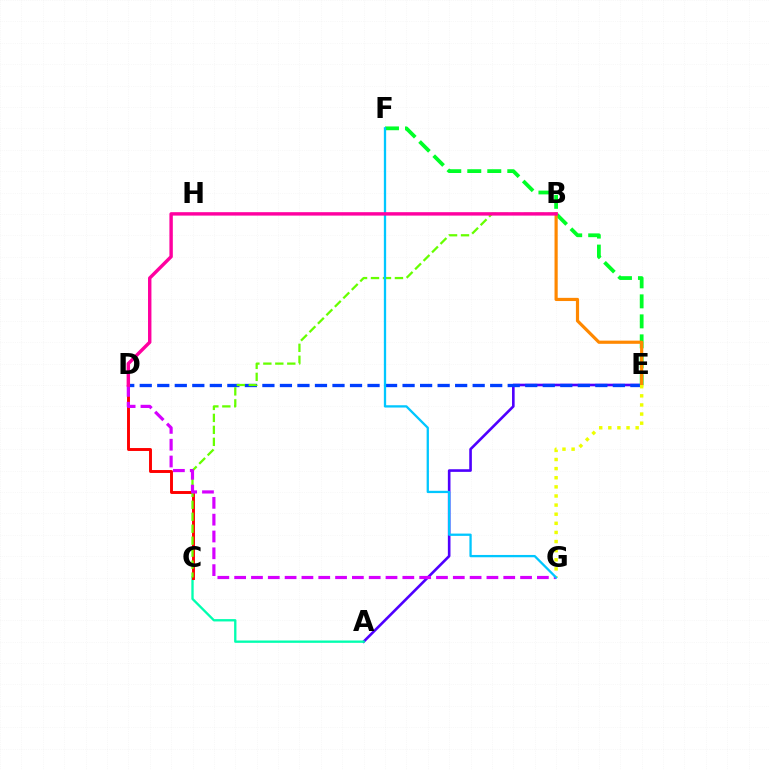{('A', 'E'): [{'color': '#4f00ff', 'line_style': 'solid', 'thickness': 1.89}], ('D', 'E'): [{'color': '#003fff', 'line_style': 'dashed', 'thickness': 2.38}], ('A', 'C'): [{'color': '#00ffaf', 'line_style': 'solid', 'thickness': 1.68}], ('C', 'D'): [{'color': '#ff0000', 'line_style': 'solid', 'thickness': 2.1}], ('E', 'F'): [{'color': '#00ff27', 'line_style': 'dashed', 'thickness': 2.72}], ('B', 'E'): [{'color': '#ff8800', 'line_style': 'solid', 'thickness': 2.29}], ('B', 'C'): [{'color': '#66ff00', 'line_style': 'dashed', 'thickness': 1.63}], ('E', 'G'): [{'color': '#eeff00', 'line_style': 'dotted', 'thickness': 2.48}], ('D', 'G'): [{'color': '#d600ff', 'line_style': 'dashed', 'thickness': 2.28}], ('F', 'G'): [{'color': '#00c7ff', 'line_style': 'solid', 'thickness': 1.65}], ('B', 'D'): [{'color': '#ff00a0', 'line_style': 'solid', 'thickness': 2.46}]}